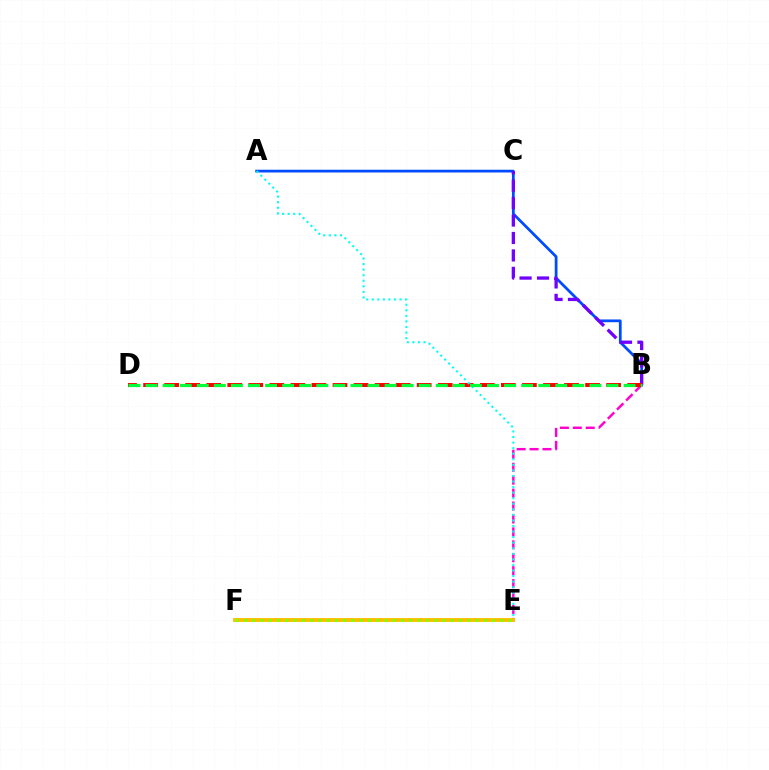{('B', 'E'): [{'color': '#ff00cf', 'line_style': 'dashed', 'thickness': 1.76}], ('A', 'B'): [{'color': '#004bff', 'line_style': 'solid', 'thickness': 1.98}], ('B', 'C'): [{'color': '#7200ff', 'line_style': 'dashed', 'thickness': 2.37}], ('B', 'D'): [{'color': '#ff0000', 'line_style': 'dashed', 'thickness': 2.86}, {'color': '#00ff39', 'line_style': 'dashed', 'thickness': 2.32}], ('A', 'E'): [{'color': '#00fff6', 'line_style': 'dotted', 'thickness': 1.51}], ('E', 'F'): [{'color': '#ffbd00', 'line_style': 'solid', 'thickness': 2.79}, {'color': '#84ff00', 'line_style': 'dotted', 'thickness': 2.25}]}